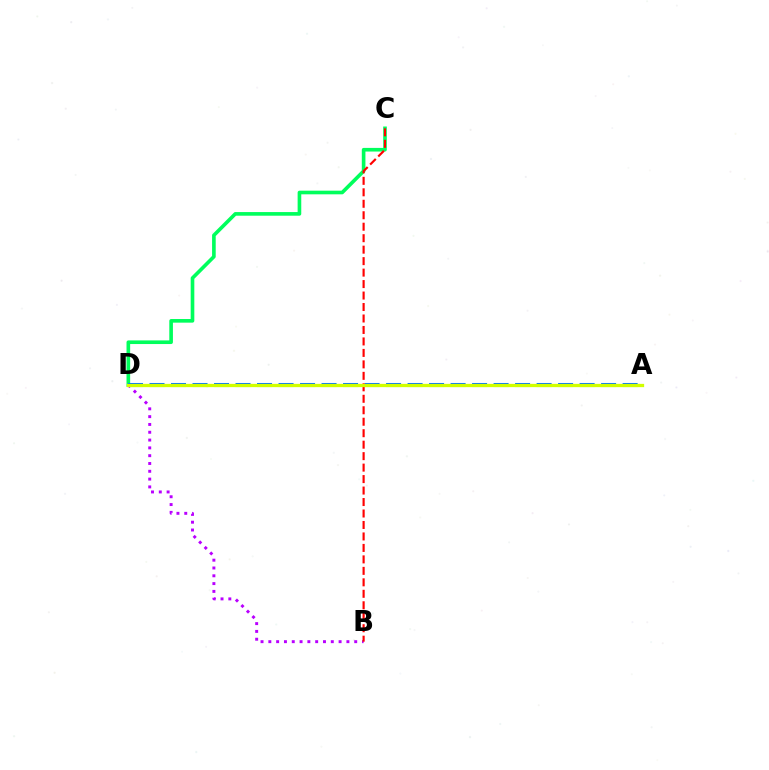{('C', 'D'): [{'color': '#00ff5c', 'line_style': 'solid', 'thickness': 2.62}], ('A', 'D'): [{'color': '#0074ff', 'line_style': 'dashed', 'thickness': 2.92}, {'color': '#d1ff00', 'line_style': 'solid', 'thickness': 2.36}], ('B', 'D'): [{'color': '#b900ff', 'line_style': 'dotted', 'thickness': 2.12}], ('B', 'C'): [{'color': '#ff0000', 'line_style': 'dashed', 'thickness': 1.56}]}